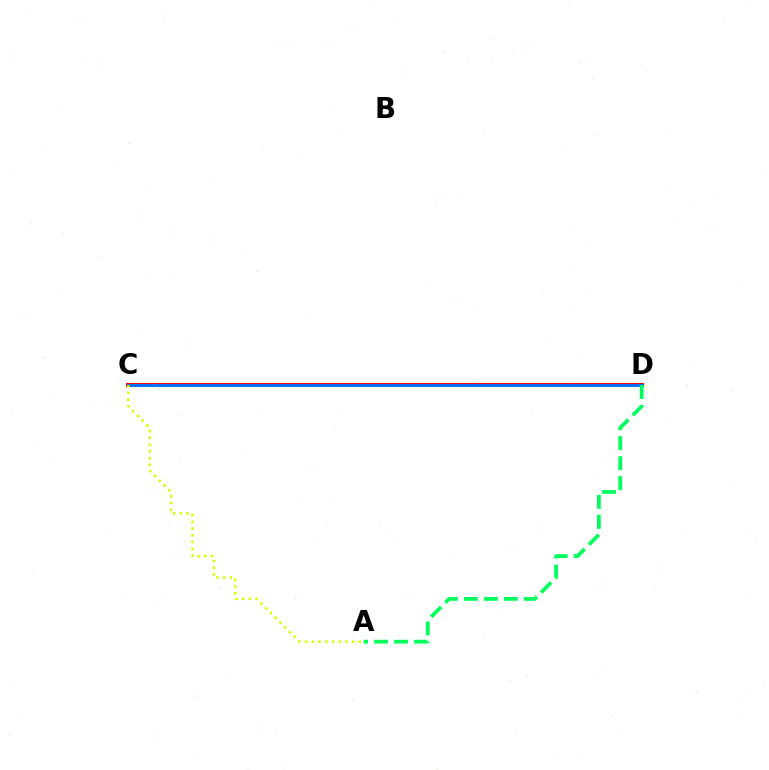{('C', 'D'): [{'color': '#b900ff', 'line_style': 'solid', 'thickness': 2.56}, {'color': '#ff0000', 'line_style': 'solid', 'thickness': 2.86}, {'color': '#0074ff', 'line_style': 'solid', 'thickness': 2.1}], ('A', 'D'): [{'color': '#00ff5c', 'line_style': 'dashed', 'thickness': 2.72}], ('A', 'C'): [{'color': '#d1ff00', 'line_style': 'dotted', 'thickness': 1.83}]}